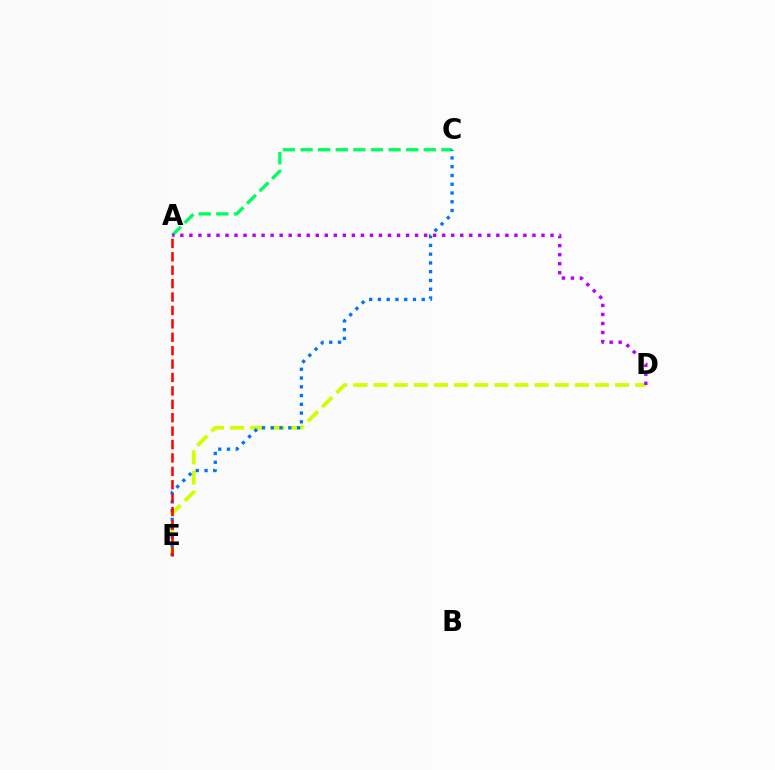{('A', 'C'): [{'color': '#00ff5c', 'line_style': 'dashed', 'thickness': 2.39}], ('D', 'E'): [{'color': '#d1ff00', 'line_style': 'dashed', 'thickness': 2.74}], ('C', 'E'): [{'color': '#0074ff', 'line_style': 'dotted', 'thickness': 2.38}], ('A', 'E'): [{'color': '#ff0000', 'line_style': 'dashed', 'thickness': 1.82}], ('A', 'D'): [{'color': '#b900ff', 'line_style': 'dotted', 'thickness': 2.45}]}